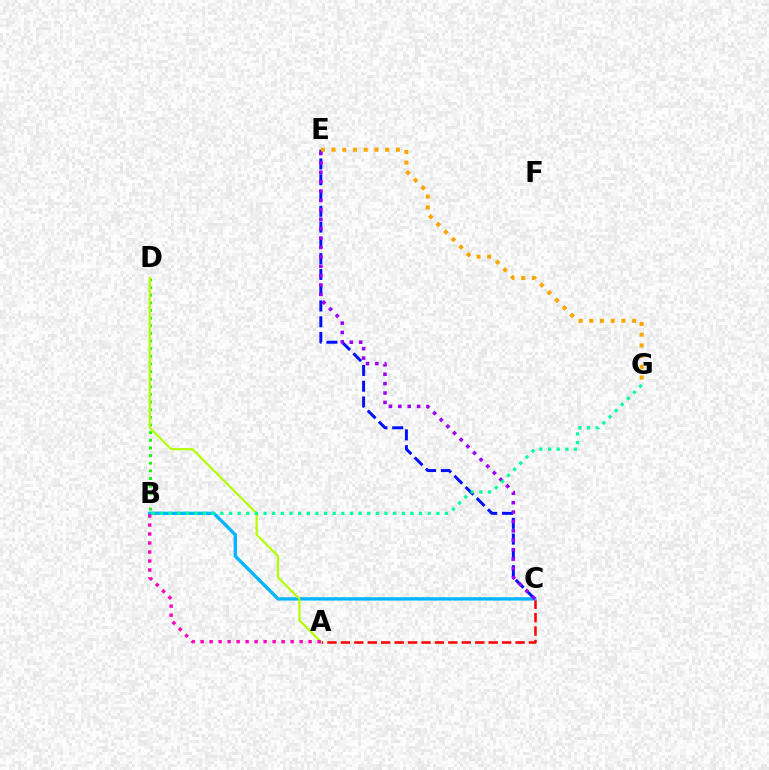{('A', 'C'): [{'color': '#ff0000', 'line_style': 'dashed', 'thickness': 1.83}], ('B', 'D'): [{'color': '#08ff00', 'line_style': 'dotted', 'thickness': 2.07}], ('B', 'C'): [{'color': '#00b5ff', 'line_style': 'solid', 'thickness': 2.38}], ('C', 'E'): [{'color': '#0010ff', 'line_style': 'dashed', 'thickness': 2.14}, {'color': '#9b00ff', 'line_style': 'dotted', 'thickness': 2.55}], ('A', 'D'): [{'color': '#b3ff00', 'line_style': 'solid', 'thickness': 1.57}], ('E', 'G'): [{'color': '#ffa500', 'line_style': 'dotted', 'thickness': 2.91}], ('B', 'G'): [{'color': '#00ff9d', 'line_style': 'dotted', 'thickness': 2.35}], ('A', 'B'): [{'color': '#ff00bd', 'line_style': 'dotted', 'thickness': 2.45}]}